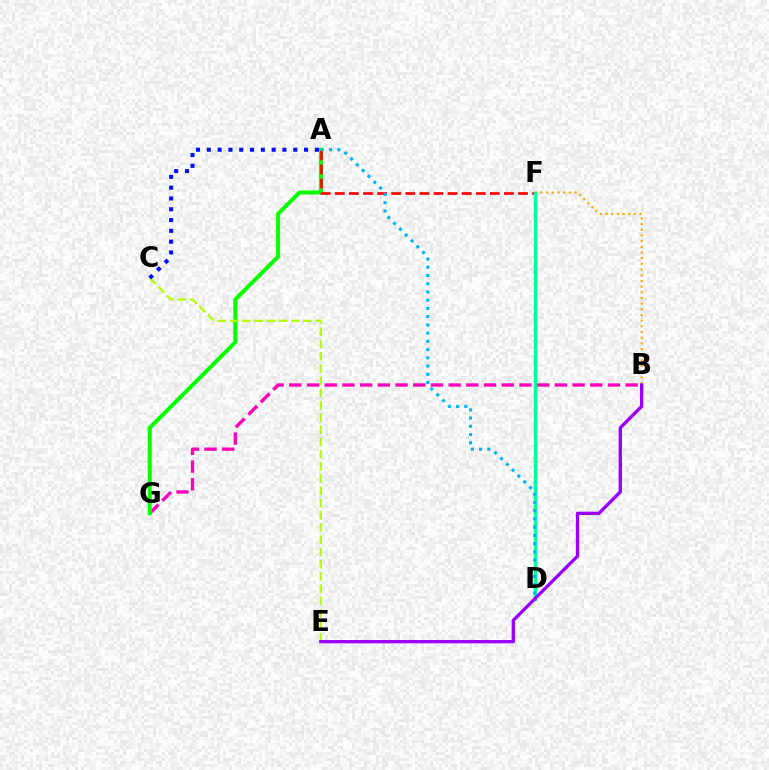{('B', 'G'): [{'color': '#ff00bd', 'line_style': 'dashed', 'thickness': 2.41}], ('A', 'G'): [{'color': '#08ff00', 'line_style': 'solid', 'thickness': 2.88}], ('C', 'E'): [{'color': '#b3ff00', 'line_style': 'dashed', 'thickness': 1.66}], ('A', 'F'): [{'color': '#ff0000', 'line_style': 'dashed', 'thickness': 1.91}], ('B', 'F'): [{'color': '#ffa500', 'line_style': 'dotted', 'thickness': 1.54}], ('D', 'F'): [{'color': '#00ff9d', 'line_style': 'solid', 'thickness': 2.48}], ('B', 'E'): [{'color': '#9b00ff', 'line_style': 'solid', 'thickness': 2.4}], ('A', 'C'): [{'color': '#0010ff', 'line_style': 'dotted', 'thickness': 2.94}], ('A', 'D'): [{'color': '#00b5ff', 'line_style': 'dotted', 'thickness': 2.24}]}